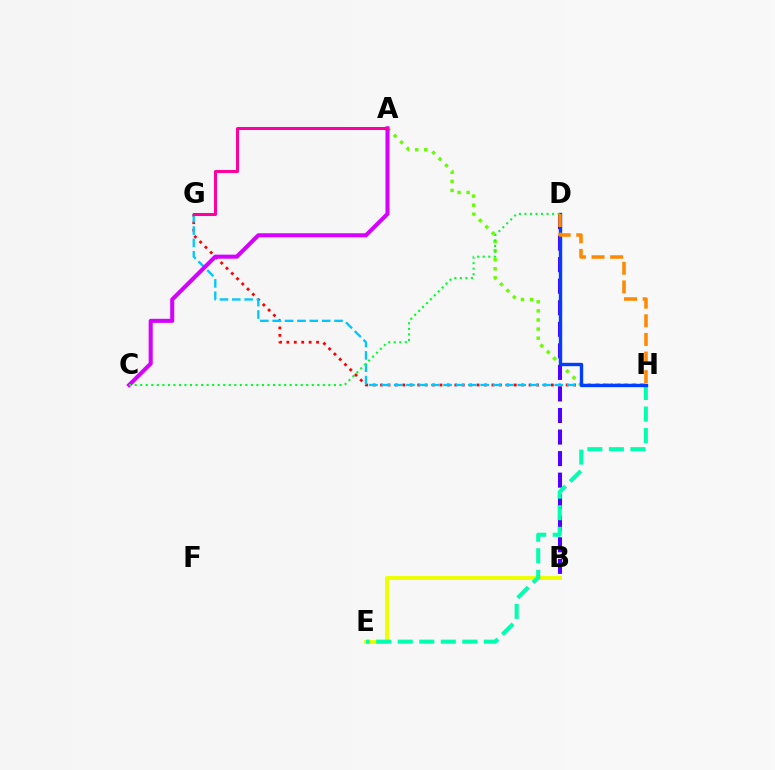{('G', 'H'): [{'color': '#ff0000', 'line_style': 'dotted', 'thickness': 2.02}, {'color': '#00c7ff', 'line_style': 'dashed', 'thickness': 1.68}], ('A', 'H'): [{'color': '#66ff00', 'line_style': 'dotted', 'thickness': 2.47}], ('B', 'E'): [{'color': '#eeff00', 'line_style': 'solid', 'thickness': 2.85}], ('B', 'D'): [{'color': '#4f00ff', 'line_style': 'dashed', 'thickness': 2.93}], ('A', 'C'): [{'color': '#d600ff', 'line_style': 'solid', 'thickness': 2.92}], ('E', 'H'): [{'color': '#00ffaf', 'line_style': 'dashed', 'thickness': 2.92}], ('D', 'H'): [{'color': '#003fff', 'line_style': 'solid', 'thickness': 2.42}, {'color': '#ff8800', 'line_style': 'dashed', 'thickness': 2.53}], ('C', 'D'): [{'color': '#00ff27', 'line_style': 'dotted', 'thickness': 1.5}], ('A', 'G'): [{'color': '#ff00a0', 'line_style': 'solid', 'thickness': 2.18}]}